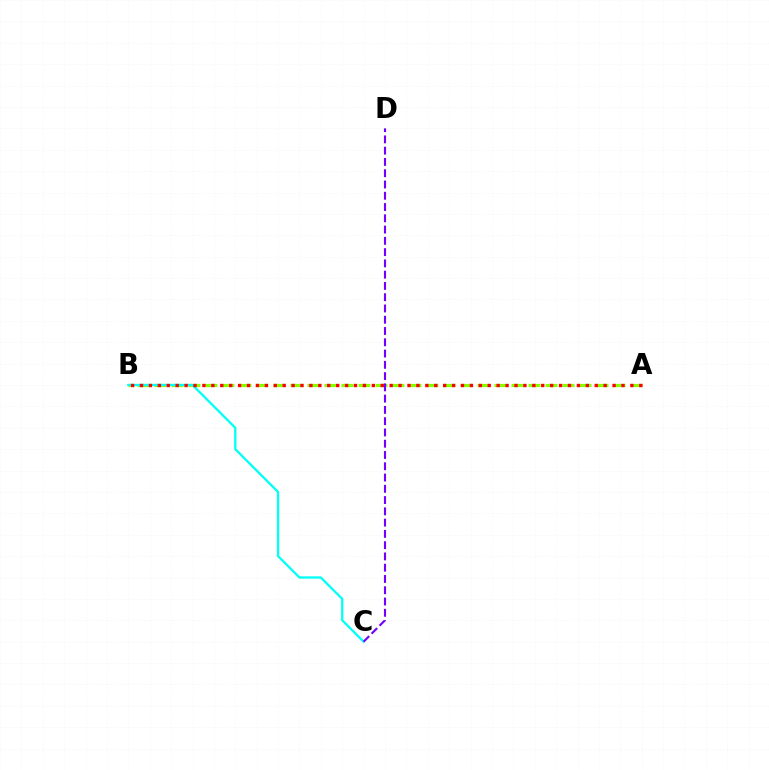{('A', 'B'): [{'color': '#84ff00', 'line_style': 'dashed', 'thickness': 2.31}, {'color': '#ff0000', 'line_style': 'dotted', 'thickness': 2.42}], ('B', 'C'): [{'color': '#00fff6', 'line_style': 'solid', 'thickness': 1.64}], ('C', 'D'): [{'color': '#7200ff', 'line_style': 'dashed', 'thickness': 1.53}]}